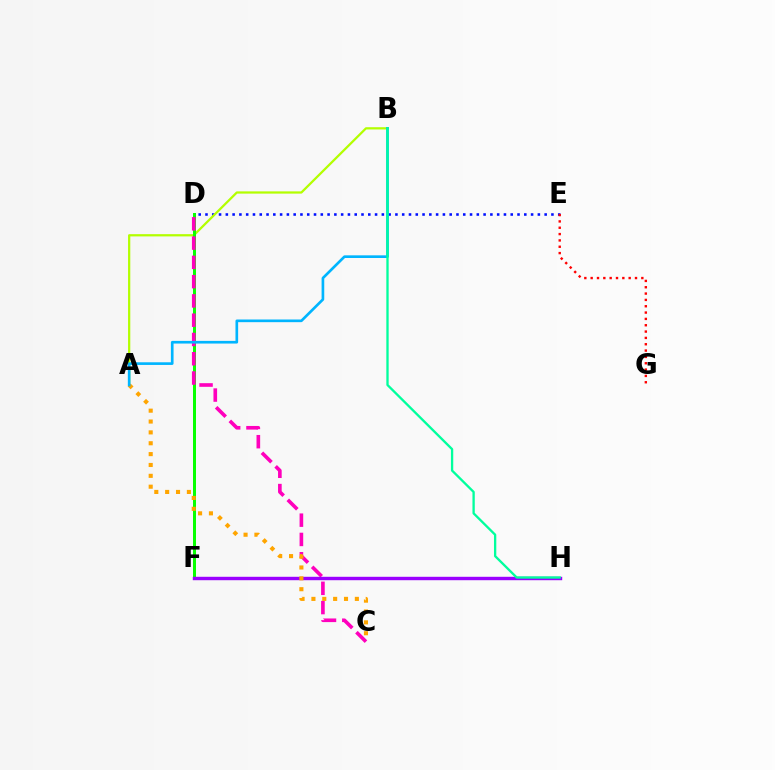{('D', 'E'): [{'color': '#0010ff', 'line_style': 'dotted', 'thickness': 1.84}], ('E', 'G'): [{'color': '#ff0000', 'line_style': 'dotted', 'thickness': 1.72}], ('A', 'B'): [{'color': '#b3ff00', 'line_style': 'solid', 'thickness': 1.62}, {'color': '#00b5ff', 'line_style': 'solid', 'thickness': 1.92}], ('D', 'F'): [{'color': '#08ff00', 'line_style': 'solid', 'thickness': 2.16}], ('C', 'D'): [{'color': '#ff00bd', 'line_style': 'dashed', 'thickness': 2.62}], ('F', 'H'): [{'color': '#9b00ff', 'line_style': 'solid', 'thickness': 2.46}], ('A', 'C'): [{'color': '#ffa500', 'line_style': 'dotted', 'thickness': 2.95}], ('B', 'H'): [{'color': '#00ff9d', 'line_style': 'solid', 'thickness': 1.67}]}